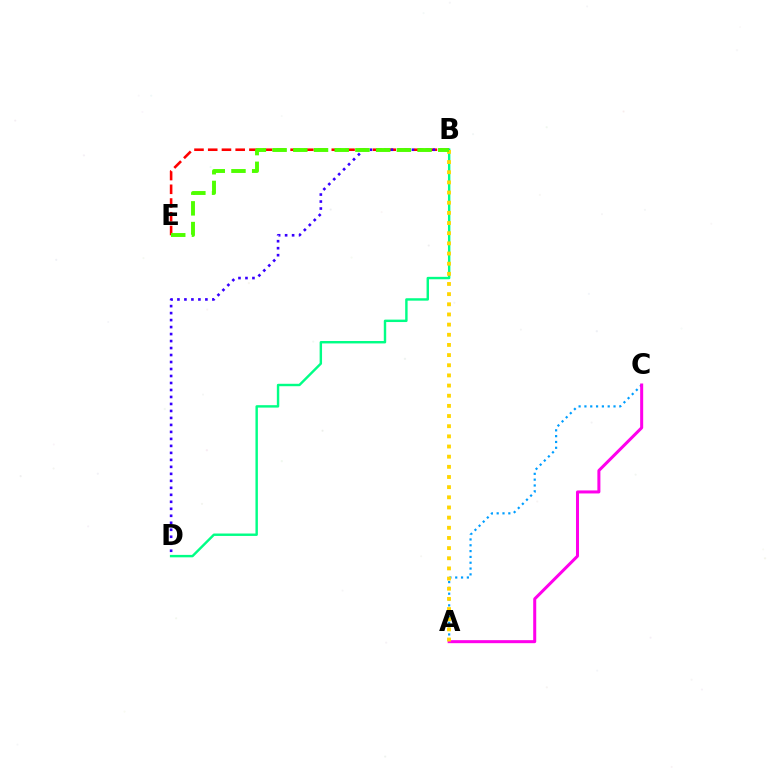{('B', 'E'): [{'color': '#ff0000', 'line_style': 'dashed', 'thickness': 1.87}, {'color': '#4fff00', 'line_style': 'dashed', 'thickness': 2.81}], ('B', 'D'): [{'color': '#00ff86', 'line_style': 'solid', 'thickness': 1.74}, {'color': '#3700ff', 'line_style': 'dotted', 'thickness': 1.9}], ('A', 'C'): [{'color': '#009eff', 'line_style': 'dotted', 'thickness': 1.58}, {'color': '#ff00ed', 'line_style': 'solid', 'thickness': 2.17}], ('A', 'B'): [{'color': '#ffd500', 'line_style': 'dotted', 'thickness': 2.76}]}